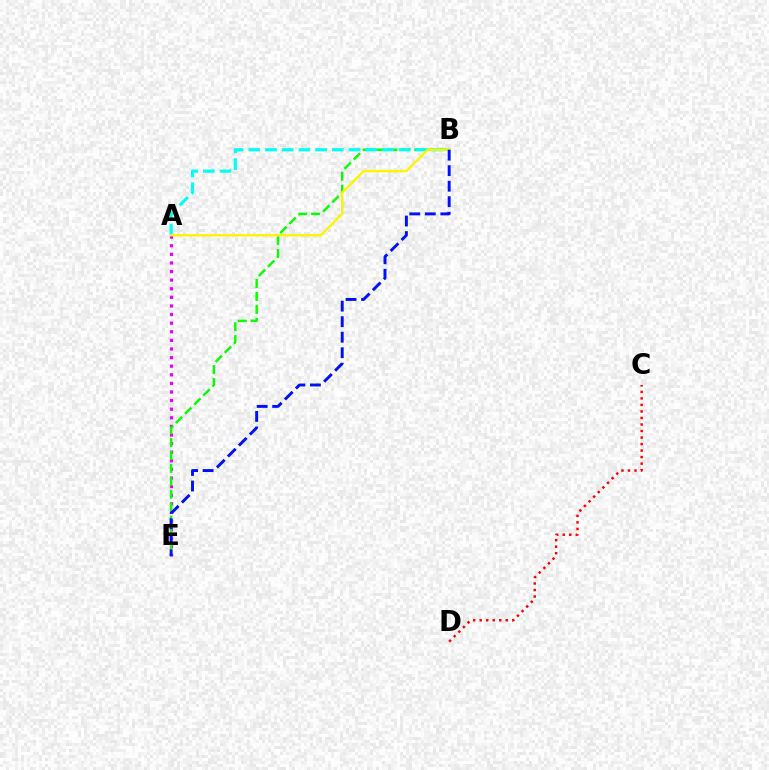{('A', 'E'): [{'color': '#ee00ff', 'line_style': 'dotted', 'thickness': 2.34}], ('C', 'D'): [{'color': '#ff0000', 'line_style': 'dotted', 'thickness': 1.77}], ('B', 'E'): [{'color': '#08ff00', 'line_style': 'dashed', 'thickness': 1.76}, {'color': '#0010ff', 'line_style': 'dashed', 'thickness': 2.11}], ('A', 'B'): [{'color': '#00fff6', 'line_style': 'dashed', 'thickness': 2.27}, {'color': '#fcf500', 'line_style': 'solid', 'thickness': 1.71}]}